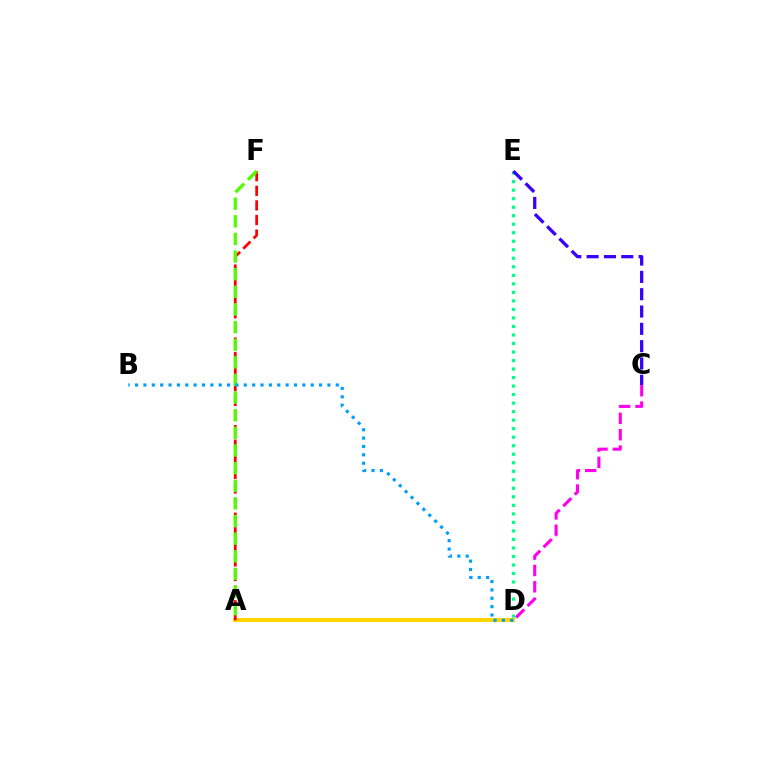{('A', 'D'): [{'color': '#ffd500', 'line_style': 'solid', 'thickness': 2.96}], ('A', 'F'): [{'color': '#ff0000', 'line_style': 'dashed', 'thickness': 1.98}, {'color': '#4fff00', 'line_style': 'dashed', 'thickness': 2.4}], ('D', 'E'): [{'color': '#00ff86', 'line_style': 'dotted', 'thickness': 2.31}], ('C', 'E'): [{'color': '#3700ff', 'line_style': 'dashed', 'thickness': 2.35}], ('C', 'D'): [{'color': '#ff00ed', 'line_style': 'dashed', 'thickness': 2.22}], ('B', 'D'): [{'color': '#009eff', 'line_style': 'dotted', 'thickness': 2.27}]}